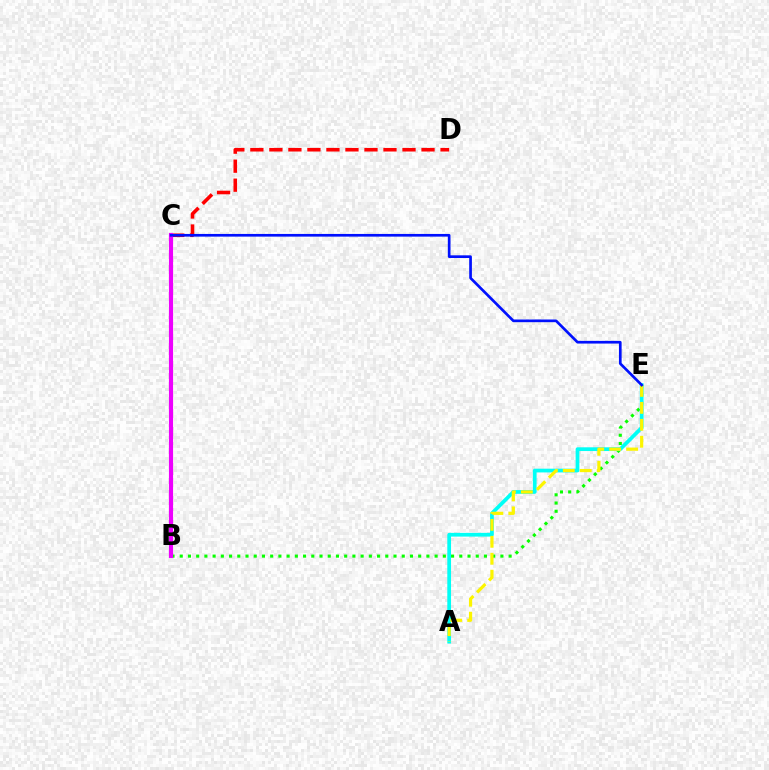{('B', 'E'): [{'color': '#08ff00', 'line_style': 'dotted', 'thickness': 2.23}], ('C', 'D'): [{'color': '#ff0000', 'line_style': 'dashed', 'thickness': 2.58}], ('A', 'E'): [{'color': '#00fff6', 'line_style': 'solid', 'thickness': 2.69}, {'color': '#fcf500', 'line_style': 'dashed', 'thickness': 2.3}], ('B', 'C'): [{'color': '#ee00ff', 'line_style': 'solid', 'thickness': 2.99}], ('C', 'E'): [{'color': '#0010ff', 'line_style': 'solid', 'thickness': 1.93}]}